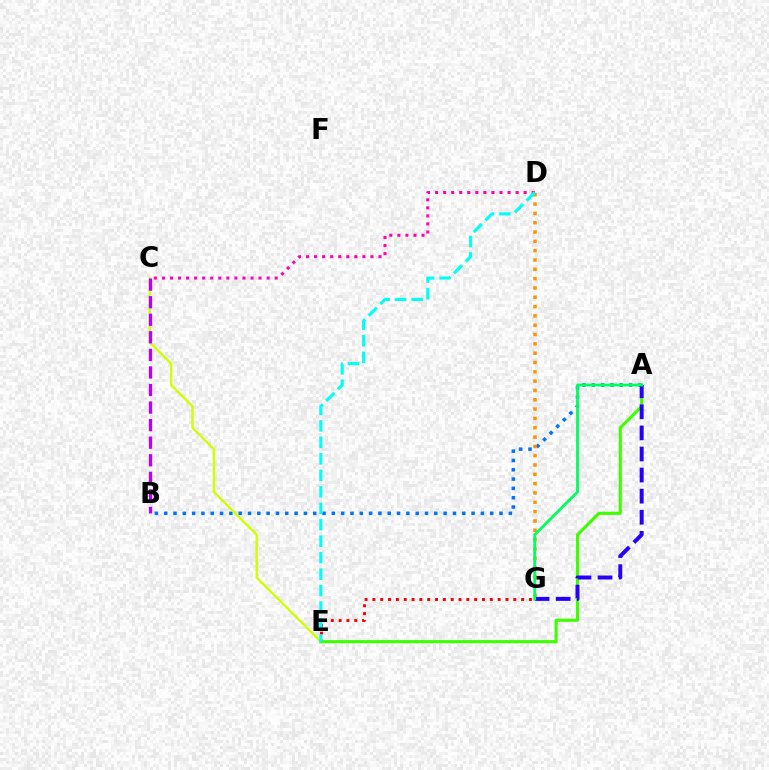{('E', 'G'): [{'color': '#ff0000', 'line_style': 'dotted', 'thickness': 2.13}], ('A', 'B'): [{'color': '#0074ff', 'line_style': 'dotted', 'thickness': 2.53}], ('C', 'E'): [{'color': '#d1ff00', 'line_style': 'solid', 'thickness': 1.71}], ('D', 'G'): [{'color': '#ff9400', 'line_style': 'dotted', 'thickness': 2.53}], ('B', 'C'): [{'color': '#b900ff', 'line_style': 'dashed', 'thickness': 2.39}], ('A', 'E'): [{'color': '#3dff00', 'line_style': 'solid', 'thickness': 2.23}], ('A', 'G'): [{'color': '#2500ff', 'line_style': 'dashed', 'thickness': 2.86}, {'color': '#00ff5c', 'line_style': 'solid', 'thickness': 2.01}], ('C', 'D'): [{'color': '#ff00ac', 'line_style': 'dotted', 'thickness': 2.19}], ('D', 'E'): [{'color': '#00fff6', 'line_style': 'dashed', 'thickness': 2.24}]}